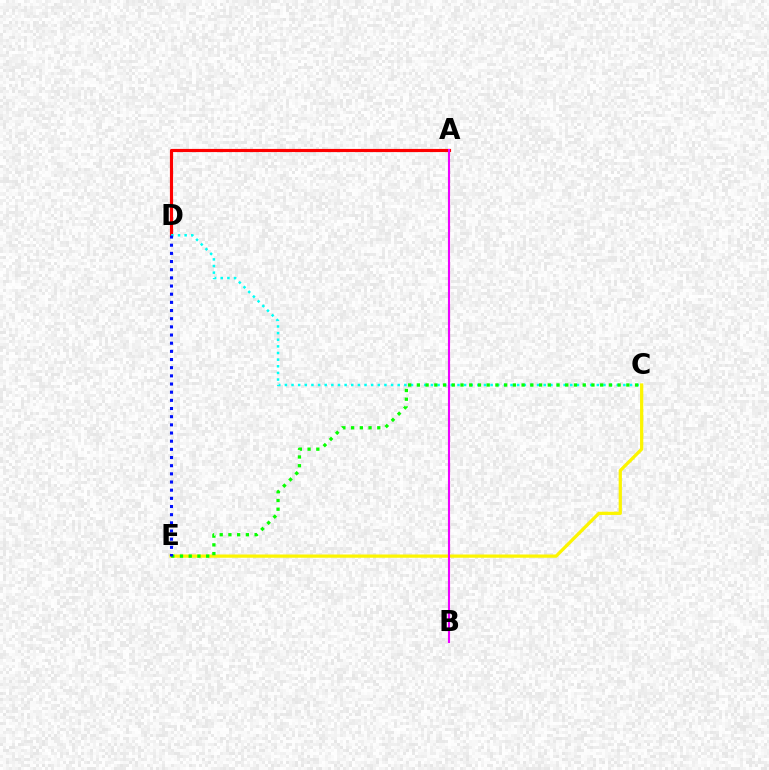{('C', 'E'): [{'color': '#fcf500', 'line_style': 'solid', 'thickness': 2.34}, {'color': '#08ff00', 'line_style': 'dotted', 'thickness': 2.37}], ('A', 'D'): [{'color': '#ff0000', 'line_style': 'solid', 'thickness': 2.27}], ('A', 'B'): [{'color': '#ee00ff', 'line_style': 'solid', 'thickness': 1.53}], ('C', 'D'): [{'color': '#00fff6', 'line_style': 'dotted', 'thickness': 1.8}], ('D', 'E'): [{'color': '#0010ff', 'line_style': 'dotted', 'thickness': 2.22}]}